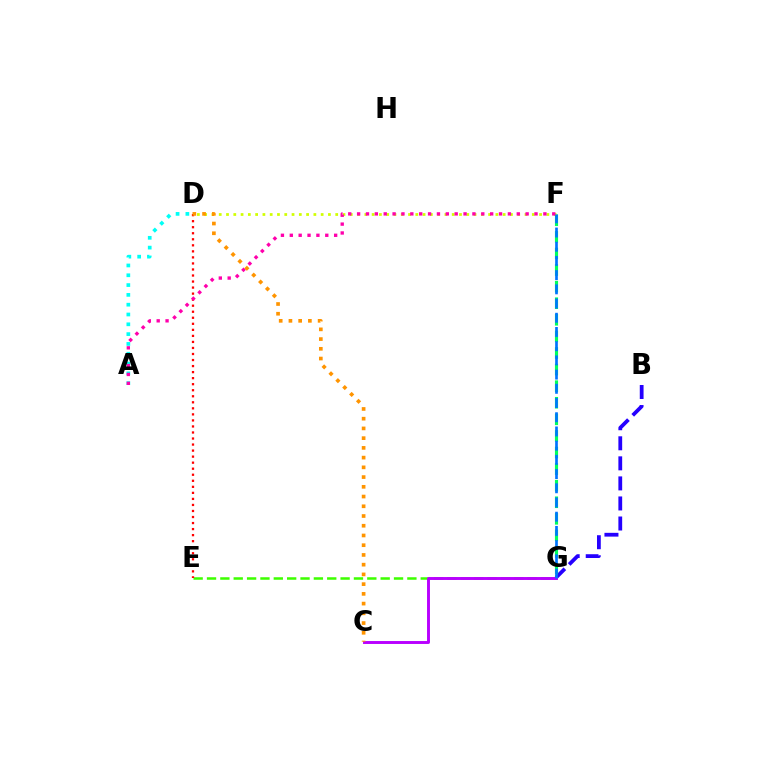{('E', 'G'): [{'color': '#3dff00', 'line_style': 'dashed', 'thickness': 1.81}], ('B', 'G'): [{'color': '#2500ff', 'line_style': 'dashed', 'thickness': 2.72}], ('D', 'E'): [{'color': '#ff0000', 'line_style': 'dotted', 'thickness': 1.64}], ('A', 'D'): [{'color': '#00fff6', 'line_style': 'dotted', 'thickness': 2.66}], ('C', 'G'): [{'color': '#b900ff', 'line_style': 'solid', 'thickness': 2.1}], ('F', 'G'): [{'color': '#00ff5c', 'line_style': 'dashed', 'thickness': 2.25}, {'color': '#0074ff', 'line_style': 'dashed', 'thickness': 1.93}], ('D', 'F'): [{'color': '#d1ff00', 'line_style': 'dotted', 'thickness': 1.98}], ('A', 'F'): [{'color': '#ff00ac', 'line_style': 'dotted', 'thickness': 2.41}], ('C', 'D'): [{'color': '#ff9400', 'line_style': 'dotted', 'thickness': 2.64}]}